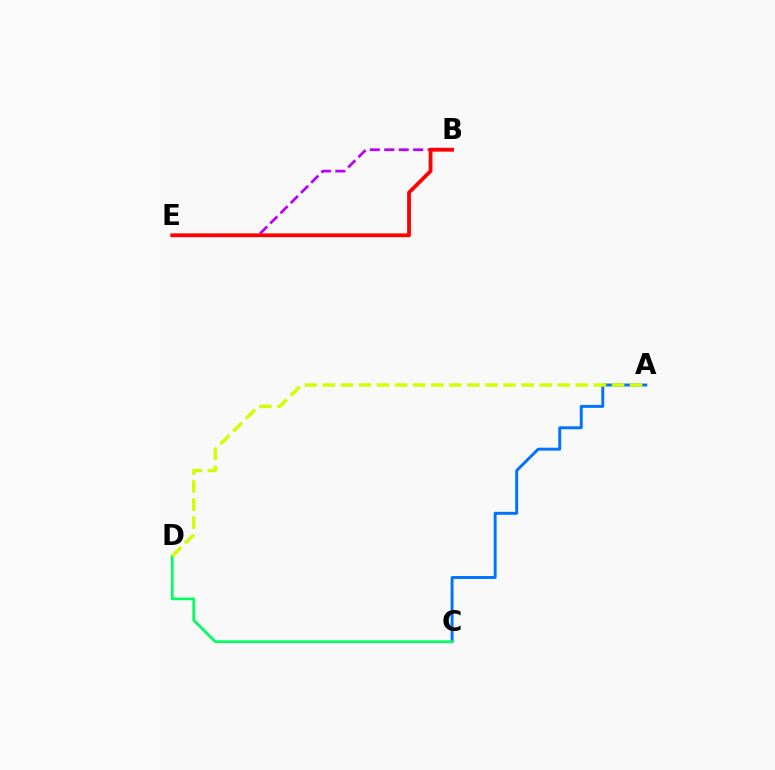{('B', 'E'): [{'color': '#b900ff', 'line_style': 'dashed', 'thickness': 1.96}, {'color': '#ff0000', 'line_style': 'solid', 'thickness': 2.73}], ('A', 'C'): [{'color': '#0074ff', 'line_style': 'solid', 'thickness': 2.12}], ('C', 'D'): [{'color': '#00ff5c', 'line_style': 'solid', 'thickness': 1.95}], ('A', 'D'): [{'color': '#d1ff00', 'line_style': 'dashed', 'thickness': 2.46}]}